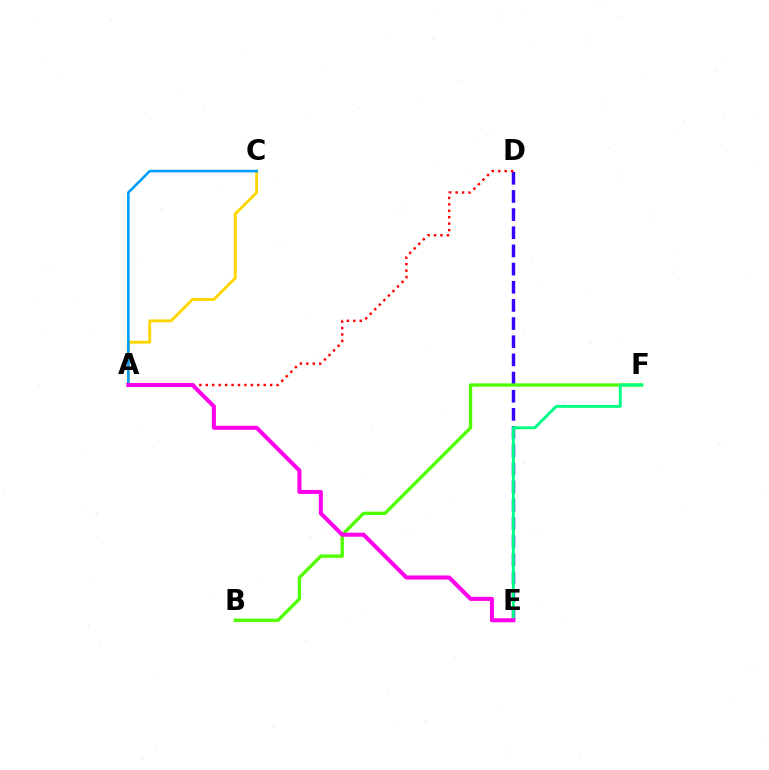{('D', 'E'): [{'color': '#3700ff', 'line_style': 'dashed', 'thickness': 2.47}], ('A', 'C'): [{'color': '#ffd500', 'line_style': 'solid', 'thickness': 2.07}, {'color': '#009eff', 'line_style': 'solid', 'thickness': 1.88}], ('B', 'F'): [{'color': '#4fff00', 'line_style': 'solid', 'thickness': 2.4}], ('A', 'D'): [{'color': '#ff0000', 'line_style': 'dotted', 'thickness': 1.75}], ('E', 'F'): [{'color': '#00ff86', 'line_style': 'solid', 'thickness': 2.12}], ('A', 'E'): [{'color': '#ff00ed', 'line_style': 'solid', 'thickness': 2.91}]}